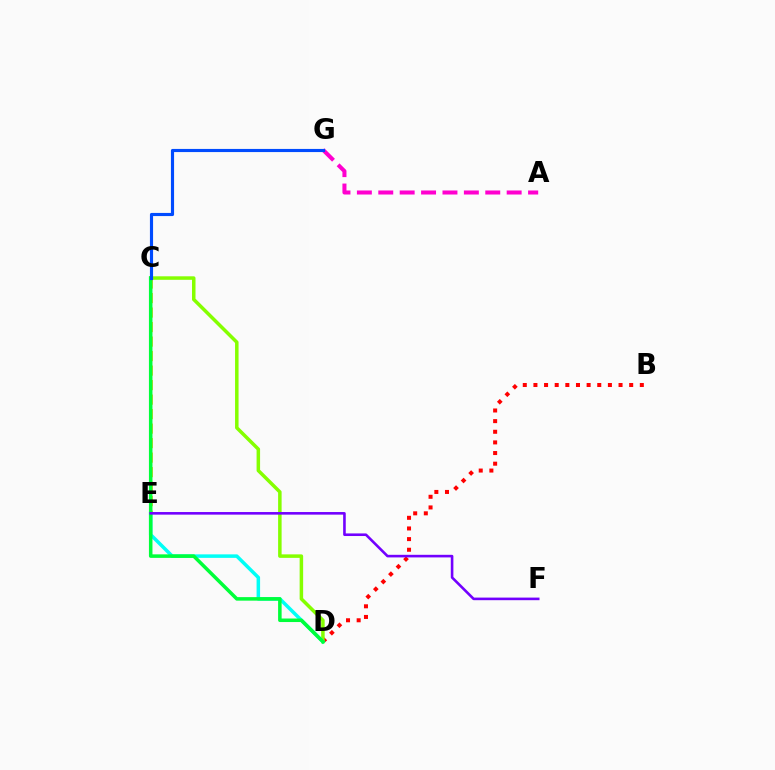{('B', 'D'): [{'color': '#ff0000', 'line_style': 'dotted', 'thickness': 2.89}], ('C', 'D'): [{'color': '#84ff00', 'line_style': 'solid', 'thickness': 2.52}, {'color': '#00ff39', 'line_style': 'solid', 'thickness': 2.54}], ('A', 'G'): [{'color': '#ff00cf', 'line_style': 'dashed', 'thickness': 2.91}], ('C', 'E'): [{'color': '#ffbd00', 'line_style': 'dashed', 'thickness': 1.97}], ('D', 'E'): [{'color': '#00fff6', 'line_style': 'solid', 'thickness': 2.53}], ('C', 'G'): [{'color': '#004bff', 'line_style': 'solid', 'thickness': 2.26}], ('E', 'F'): [{'color': '#7200ff', 'line_style': 'solid', 'thickness': 1.87}]}